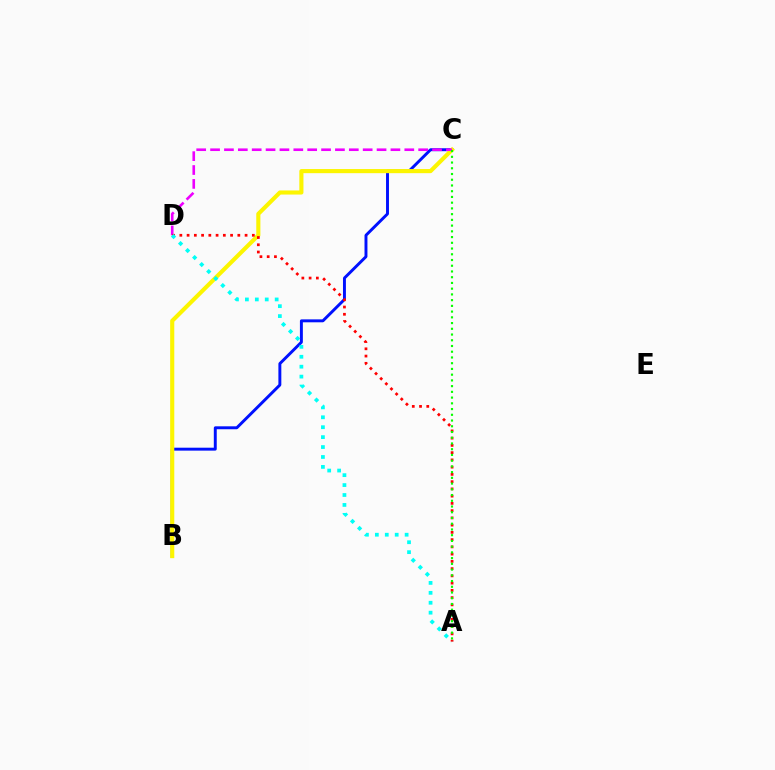{('B', 'C'): [{'color': '#0010ff', 'line_style': 'solid', 'thickness': 2.11}, {'color': '#fcf500', 'line_style': 'solid', 'thickness': 2.96}], ('C', 'D'): [{'color': '#ee00ff', 'line_style': 'dashed', 'thickness': 1.88}], ('A', 'D'): [{'color': '#ff0000', 'line_style': 'dotted', 'thickness': 1.97}, {'color': '#00fff6', 'line_style': 'dotted', 'thickness': 2.7}], ('A', 'C'): [{'color': '#08ff00', 'line_style': 'dotted', 'thickness': 1.56}]}